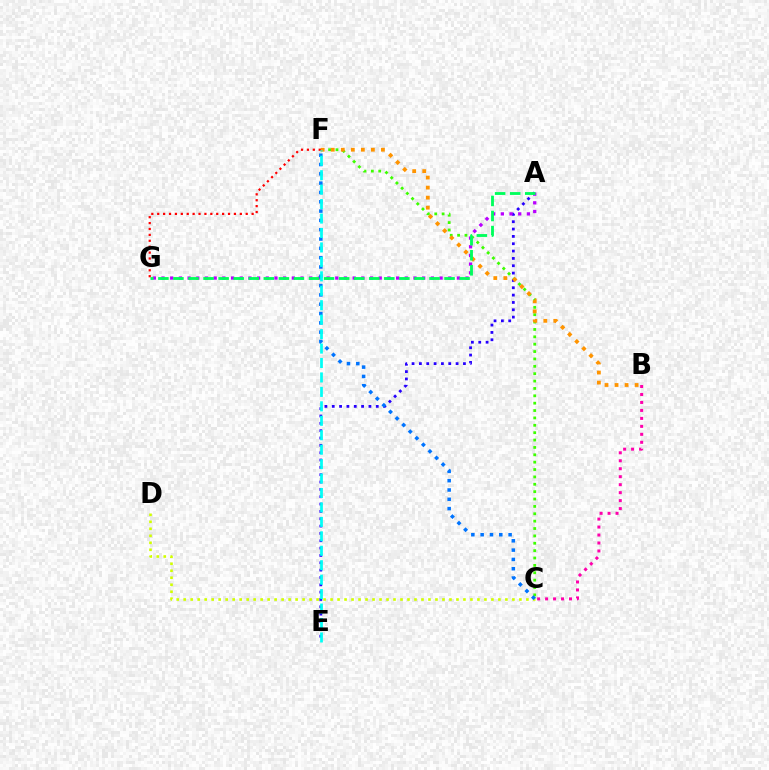{('C', 'D'): [{'color': '#d1ff00', 'line_style': 'dotted', 'thickness': 1.9}], ('C', 'F'): [{'color': '#3dff00', 'line_style': 'dotted', 'thickness': 2.0}, {'color': '#0074ff', 'line_style': 'dotted', 'thickness': 2.53}], ('B', 'C'): [{'color': '#ff00ac', 'line_style': 'dotted', 'thickness': 2.17}], ('A', 'E'): [{'color': '#2500ff', 'line_style': 'dotted', 'thickness': 1.99}], ('B', 'F'): [{'color': '#ff9400', 'line_style': 'dotted', 'thickness': 2.73}], ('F', 'G'): [{'color': '#ff0000', 'line_style': 'dotted', 'thickness': 1.6}], ('A', 'G'): [{'color': '#b900ff', 'line_style': 'dotted', 'thickness': 2.36}, {'color': '#00ff5c', 'line_style': 'dashed', 'thickness': 2.05}], ('E', 'F'): [{'color': '#00fff6', 'line_style': 'dashed', 'thickness': 1.96}]}